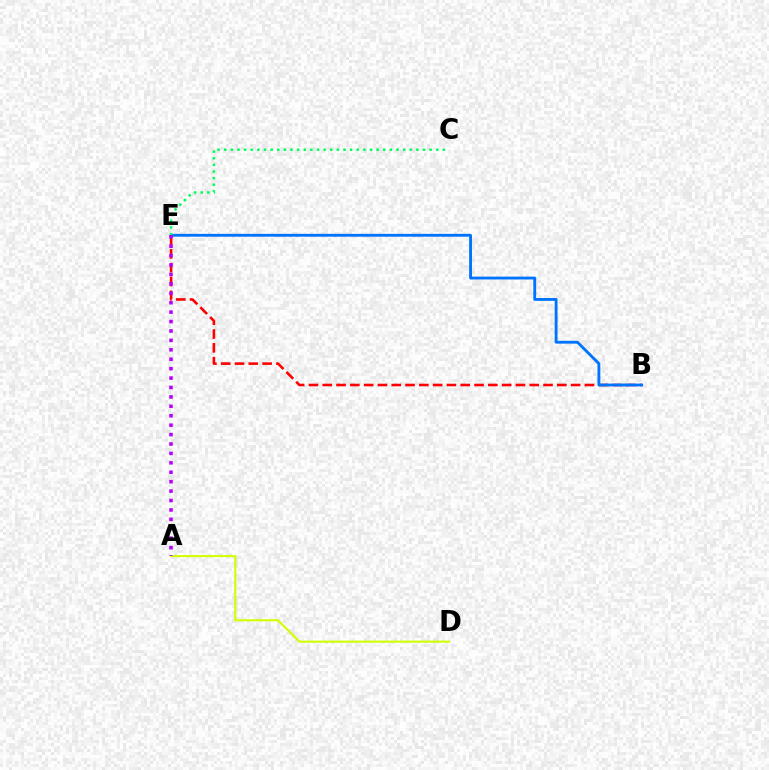{('B', 'E'): [{'color': '#ff0000', 'line_style': 'dashed', 'thickness': 1.87}, {'color': '#0074ff', 'line_style': 'solid', 'thickness': 2.05}], ('C', 'E'): [{'color': '#00ff5c', 'line_style': 'dotted', 'thickness': 1.8}], ('A', 'D'): [{'color': '#d1ff00', 'line_style': 'solid', 'thickness': 1.51}], ('A', 'E'): [{'color': '#b900ff', 'line_style': 'dotted', 'thickness': 2.56}]}